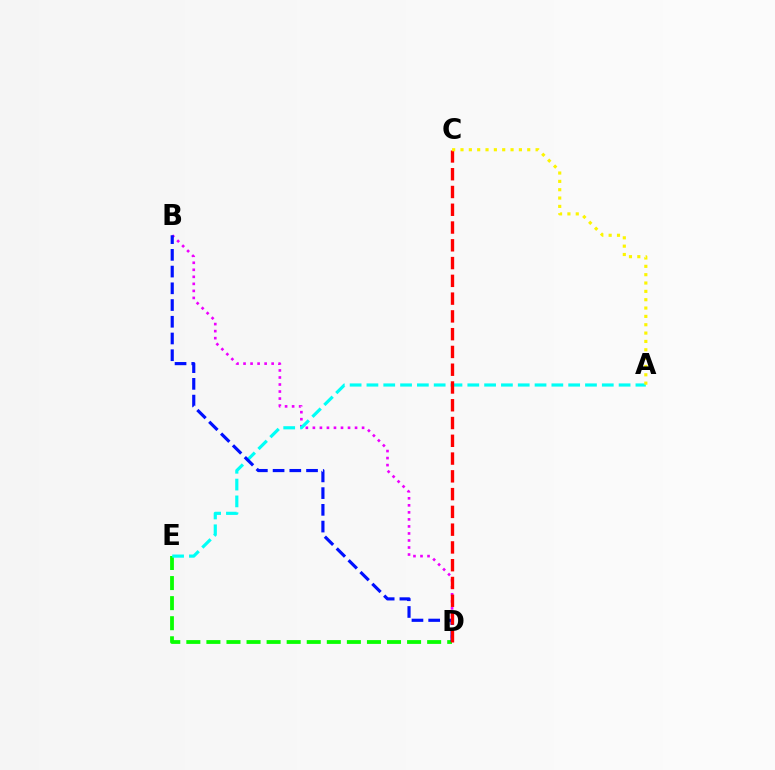{('D', 'E'): [{'color': '#08ff00', 'line_style': 'dashed', 'thickness': 2.73}], ('B', 'D'): [{'color': '#ee00ff', 'line_style': 'dotted', 'thickness': 1.91}, {'color': '#0010ff', 'line_style': 'dashed', 'thickness': 2.27}], ('A', 'E'): [{'color': '#00fff6', 'line_style': 'dashed', 'thickness': 2.28}], ('C', 'D'): [{'color': '#ff0000', 'line_style': 'dashed', 'thickness': 2.41}], ('A', 'C'): [{'color': '#fcf500', 'line_style': 'dotted', 'thickness': 2.27}]}